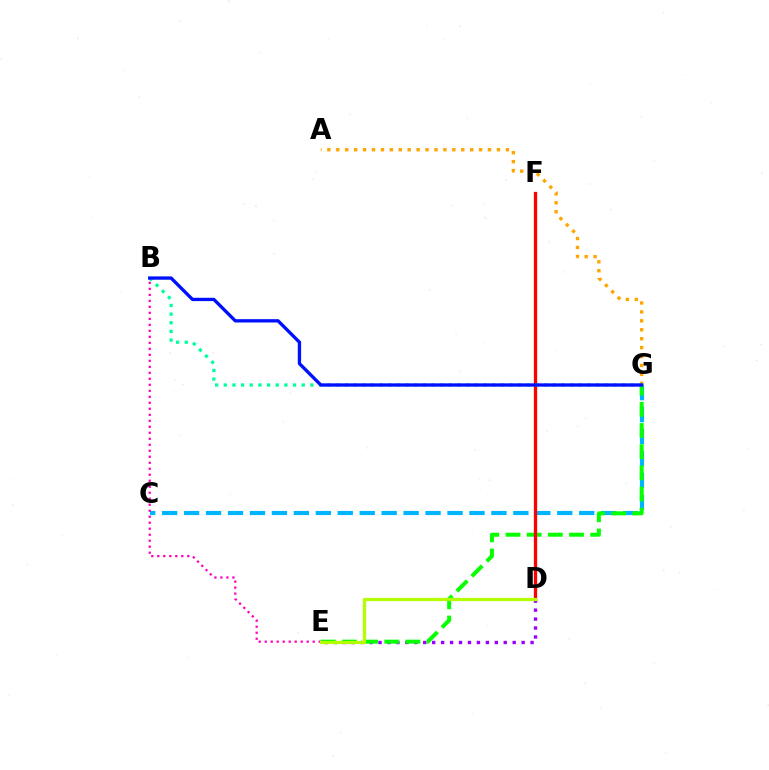{('C', 'G'): [{'color': '#00b5ff', 'line_style': 'dashed', 'thickness': 2.98}], ('D', 'E'): [{'color': '#9b00ff', 'line_style': 'dotted', 'thickness': 2.43}, {'color': '#b3ff00', 'line_style': 'solid', 'thickness': 2.34}], ('E', 'G'): [{'color': '#08ff00', 'line_style': 'dashed', 'thickness': 2.88}], ('D', 'F'): [{'color': '#ff0000', 'line_style': 'solid', 'thickness': 2.37}], ('A', 'G'): [{'color': '#ffa500', 'line_style': 'dotted', 'thickness': 2.43}], ('B', 'E'): [{'color': '#ff00bd', 'line_style': 'dotted', 'thickness': 1.63}], ('B', 'G'): [{'color': '#00ff9d', 'line_style': 'dotted', 'thickness': 2.35}, {'color': '#0010ff', 'line_style': 'solid', 'thickness': 2.39}]}